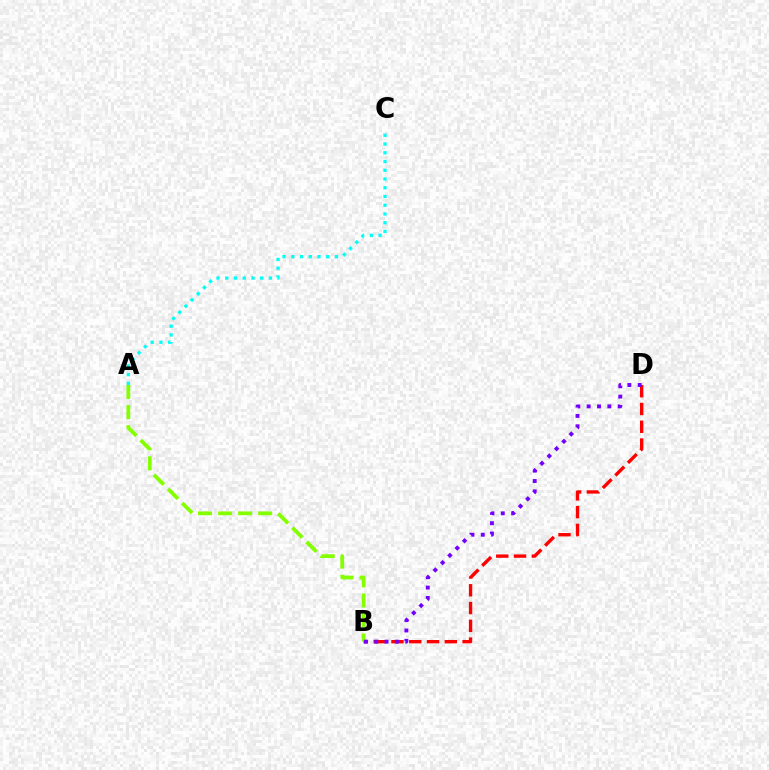{('B', 'D'): [{'color': '#ff0000', 'line_style': 'dashed', 'thickness': 2.42}, {'color': '#7200ff', 'line_style': 'dotted', 'thickness': 2.81}], ('A', 'B'): [{'color': '#84ff00', 'line_style': 'dashed', 'thickness': 2.72}], ('A', 'C'): [{'color': '#00fff6', 'line_style': 'dotted', 'thickness': 2.38}]}